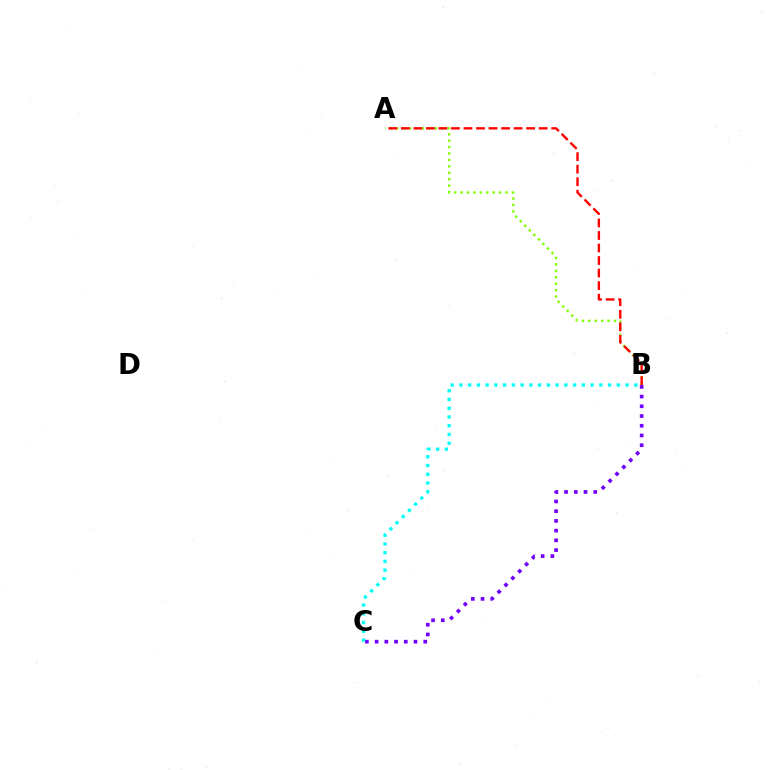{('B', 'C'): [{'color': '#7200ff', 'line_style': 'dotted', 'thickness': 2.64}, {'color': '#00fff6', 'line_style': 'dotted', 'thickness': 2.38}], ('A', 'B'): [{'color': '#84ff00', 'line_style': 'dotted', 'thickness': 1.75}, {'color': '#ff0000', 'line_style': 'dashed', 'thickness': 1.7}]}